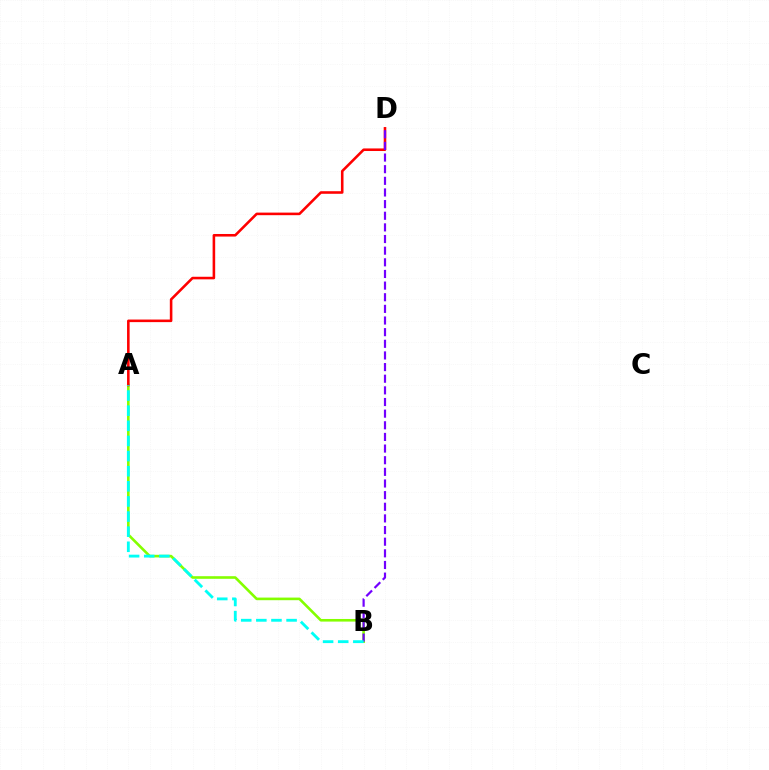{('A', 'B'): [{'color': '#84ff00', 'line_style': 'solid', 'thickness': 1.89}, {'color': '#00fff6', 'line_style': 'dashed', 'thickness': 2.05}], ('A', 'D'): [{'color': '#ff0000', 'line_style': 'solid', 'thickness': 1.86}], ('B', 'D'): [{'color': '#7200ff', 'line_style': 'dashed', 'thickness': 1.58}]}